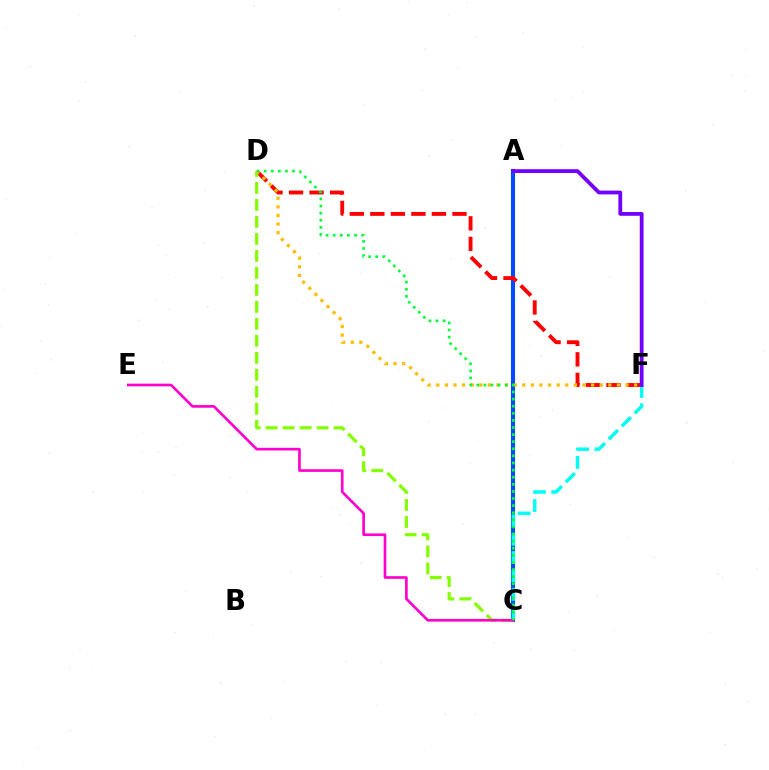{('A', 'C'): [{'color': '#004bff', 'line_style': 'solid', 'thickness': 2.95}], ('D', 'F'): [{'color': '#ff0000', 'line_style': 'dashed', 'thickness': 2.79}, {'color': '#ffbd00', 'line_style': 'dotted', 'thickness': 2.34}], ('C', 'D'): [{'color': '#84ff00', 'line_style': 'dashed', 'thickness': 2.31}, {'color': '#00ff39', 'line_style': 'dotted', 'thickness': 1.93}], ('C', 'E'): [{'color': '#ff00cf', 'line_style': 'solid', 'thickness': 1.91}], ('C', 'F'): [{'color': '#00fff6', 'line_style': 'dashed', 'thickness': 2.49}], ('A', 'F'): [{'color': '#7200ff', 'line_style': 'solid', 'thickness': 2.73}]}